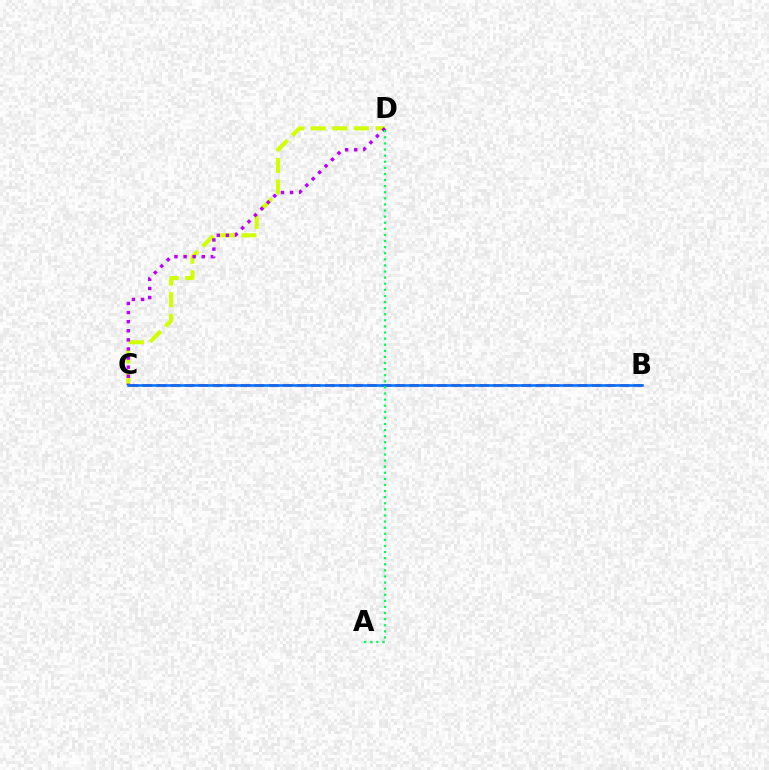{('B', 'C'): [{'color': '#ff0000', 'line_style': 'dashed', 'thickness': 1.91}, {'color': '#0074ff', 'line_style': 'solid', 'thickness': 1.88}], ('C', 'D'): [{'color': '#d1ff00', 'line_style': 'dashed', 'thickness': 2.94}, {'color': '#b900ff', 'line_style': 'dotted', 'thickness': 2.47}], ('A', 'D'): [{'color': '#00ff5c', 'line_style': 'dotted', 'thickness': 1.66}]}